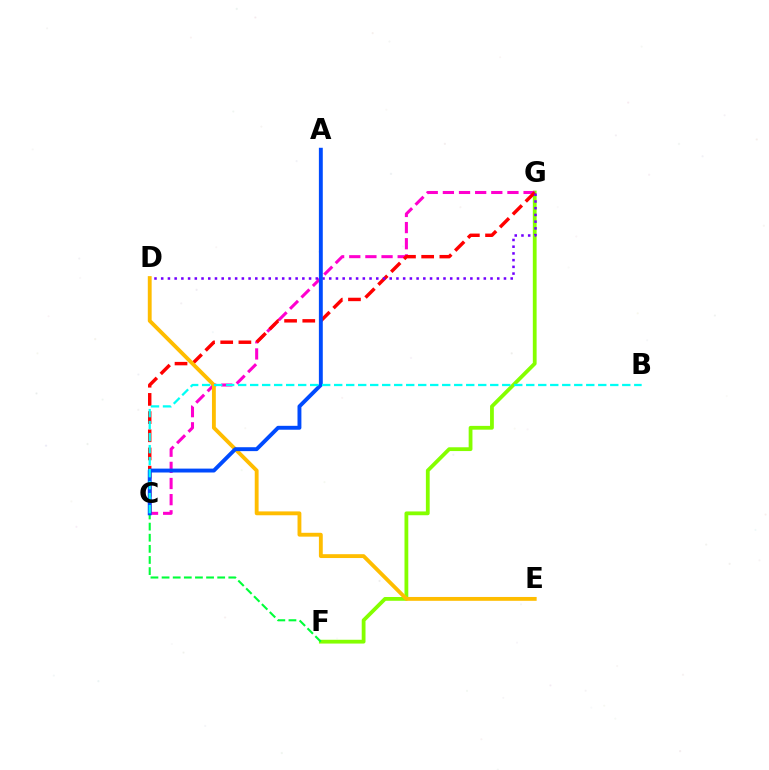{('F', 'G'): [{'color': '#84ff00', 'line_style': 'solid', 'thickness': 2.73}], ('C', 'G'): [{'color': '#ff00cf', 'line_style': 'dashed', 'thickness': 2.19}, {'color': '#ff0000', 'line_style': 'dashed', 'thickness': 2.47}], ('C', 'F'): [{'color': '#00ff39', 'line_style': 'dashed', 'thickness': 1.51}], ('D', 'E'): [{'color': '#ffbd00', 'line_style': 'solid', 'thickness': 2.77}], ('D', 'G'): [{'color': '#7200ff', 'line_style': 'dotted', 'thickness': 1.83}], ('A', 'C'): [{'color': '#004bff', 'line_style': 'solid', 'thickness': 2.81}], ('B', 'C'): [{'color': '#00fff6', 'line_style': 'dashed', 'thickness': 1.63}]}